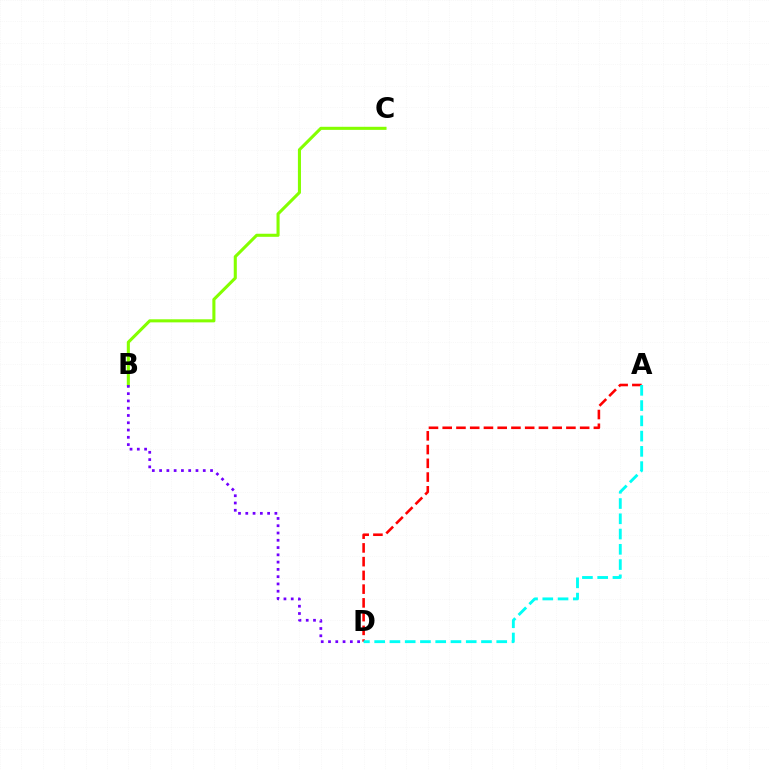{('B', 'C'): [{'color': '#84ff00', 'line_style': 'solid', 'thickness': 2.21}], ('B', 'D'): [{'color': '#7200ff', 'line_style': 'dotted', 'thickness': 1.98}], ('A', 'D'): [{'color': '#ff0000', 'line_style': 'dashed', 'thickness': 1.87}, {'color': '#00fff6', 'line_style': 'dashed', 'thickness': 2.07}]}